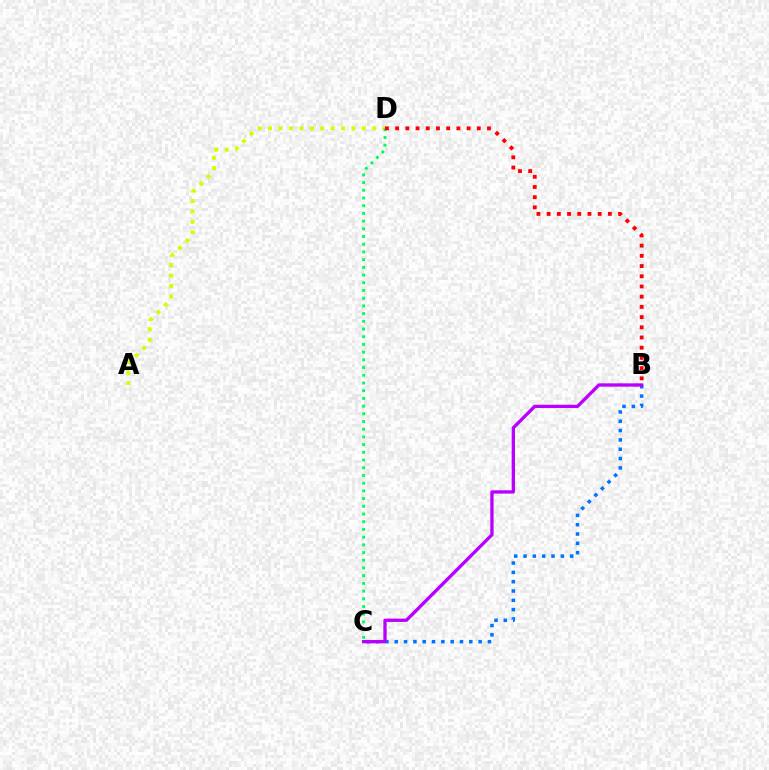{('A', 'D'): [{'color': '#d1ff00', 'line_style': 'dotted', 'thickness': 2.83}], ('C', 'D'): [{'color': '#00ff5c', 'line_style': 'dotted', 'thickness': 2.09}], ('B', 'C'): [{'color': '#0074ff', 'line_style': 'dotted', 'thickness': 2.53}, {'color': '#b900ff', 'line_style': 'solid', 'thickness': 2.39}], ('B', 'D'): [{'color': '#ff0000', 'line_style': 'dotted', 'thickness': 2.77}]}